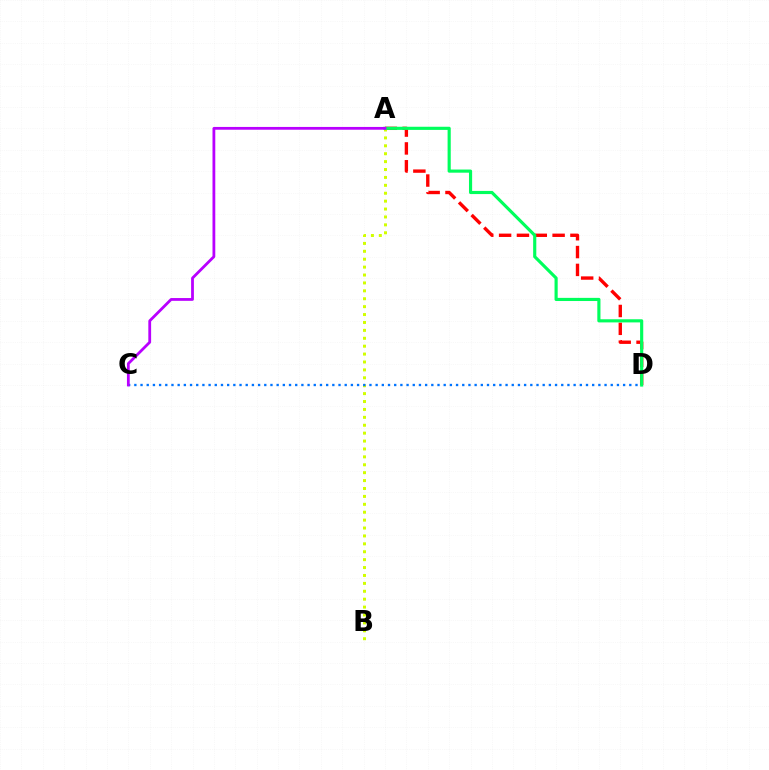{('A', 'D'): [{'color': '#ff0000', 'line_style': 'dashed', 'thickness': 2.42}, {'color': '#00ff5c', 'line_style': 'solid', 'thickness': 2.27}], ('A', 'B'): [{'color': '#d1ff00', 'line_style': 'dotted', 'thickness': 2.15}], ('C', 'D'): [{'color': '#0074ff', 'line_style': 'dotted', 'thickness': 1.68}], ('A', 'C'): [{'color': '#b900ff', 'line_style': 'solid', 'thickness': 2.01}]}